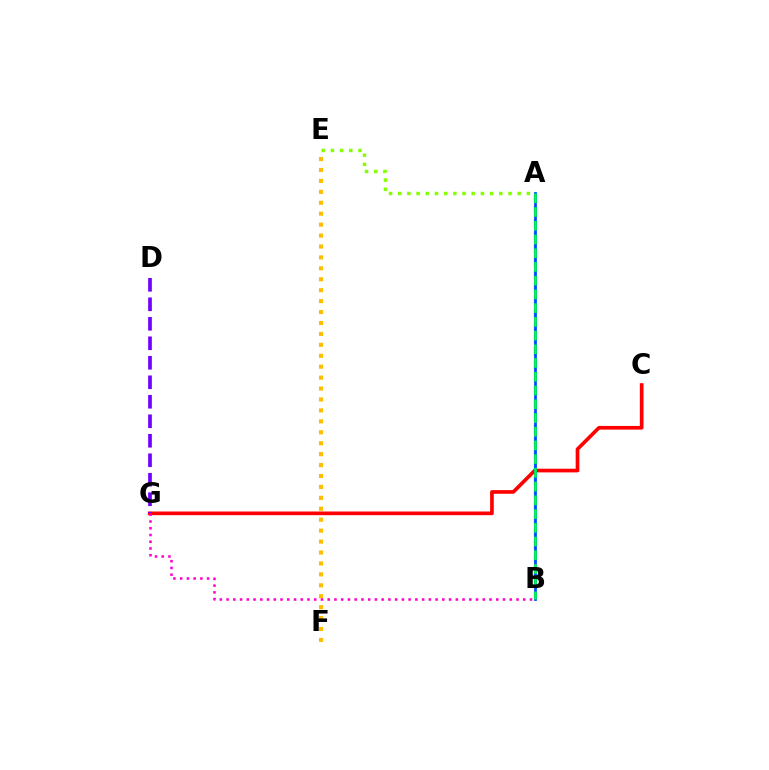{('A', 'B'): [{'color': '#00fff6', 'line_style': 'dashed', 'thickness': 1.75}, {'color': '#004bff', 'line_style': 'solid', 'thickness': 1.99}, {'color': '#00ff39', 'line_style': 'dashed', 'thickness': 1.87}], ('E', 'F'): [{'color': '#ffbd00', 'line_style': 'dotted', 'thickness': 2.97}], ('A', 'E'): [{'color': '#84ff00', 'line_style': 'dotted', 'thickness': 2.5}], ('C', 'G'): [{'color': '#ff0000', 'line_style': 'solid', 'thickness': 2.64}], ('B', 'G'): [{'color': '#ff00cf', 'line_style': 'dotted', 'thickness': 1.83}], ('D', 'G'): [{'color': '#7200ff', 'line_style': 'dashed', 'thickness': 2.65}]}